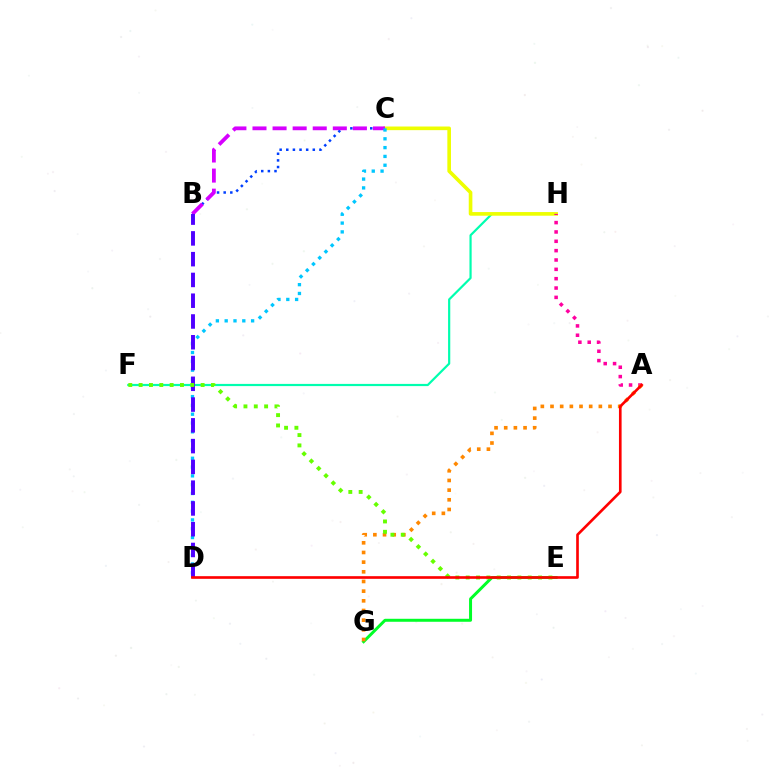{('F', 'H'): [{'color': '#00ffaf', 'line_style': 'solid', 'thickness': 1.58}], ('C', 'H'): [{'color': '#eeff00', 'line_style': 'solid', 'thickness': 2.62}], ('B', 'C'): [{'color': '#003fff', 'line_style': 'dotted', 'thickness': 1.8}, {'color': '#d600ff', 'line_style': 'dashed', 'thickness': 2.73}], ('A', 'H'): [{'color': '#ff00a0', 'line_style': 'dotted', 'thickness': 2.54}], ('E', 'G'): [{'color': '#00ff27', 'line_style': 'solid', 'thickness': 2.15}], ('A', 'G'): [{'color': '#ff8800', 'line_style': 'dotted', 'thickness': 2.63}], ('C', 'D'): [{'color': '#00c7ff', 'line_style': 'dotted', 'thickness': 2.39}], ('B', 'D'): [{'color': '#4f00ff', 'line_style': 'dashed', 'thickness': 2.82}], ('E', 'F'): [{'color': '#66ff00', 'line_style': 'dotted', 'thickness': 2.81}], ('A', 'D'): [{'color': '#ff0000', 'line_style': 'solid', 'thickness': 1.91}]}